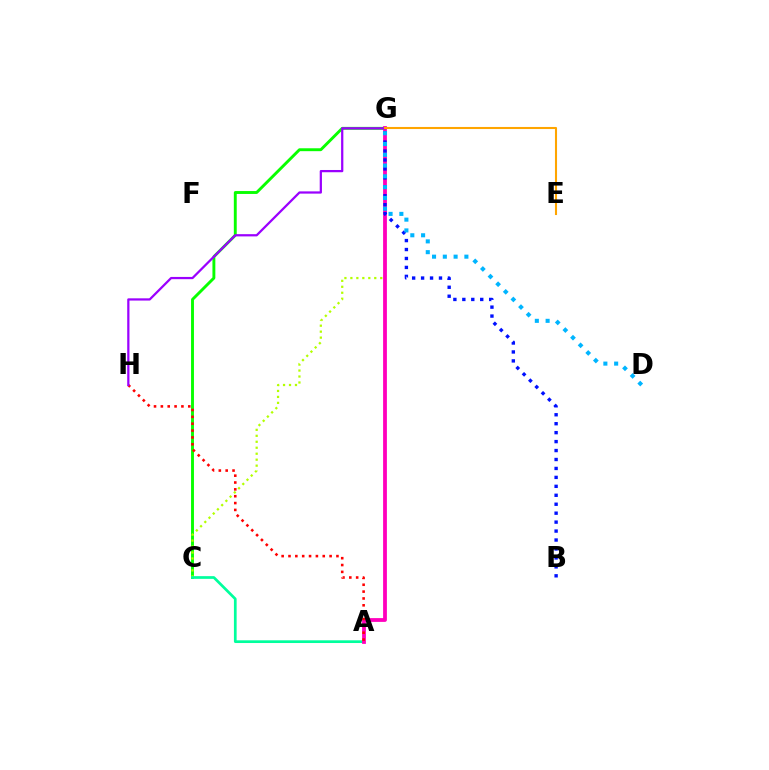{('C', 'G'): [{'color': '#08ff00', 'line_style': 'solid', 'thickness': 2.09}, {'color': '#b3ff00', 'line_style': 'dotted', 'thickness': 1.62}], ('A', 'C'): [{'color': '#00ff9d', 'line_style': 'solid', 'thickness': 1.95}], ('A', 'G'): [{'color': '#ff00bd', 'line_style': 'solid', 'thickness': 2.73}], ('A', 'H'): [{'color': '#ff0000', 'line_style': 'dotted', 'thickness': 1.86}], ('G', 'H'): [{'color': '#9b00ff', 'line_style': 'solid', 'thickness': 1.62}], ('B', 'G'): [{'color': '#0010ff', 'line_style': 'dotted', 'thickness': 2.43}], ('E', 'G'): [{'color': '#ffa500', 'line_style': 'solid', 'thickness': 1.5}], ('D', 'G'): [{'color': '#00b5ff', 'line_style': 'dotted', 'thickness': 2.93}]}